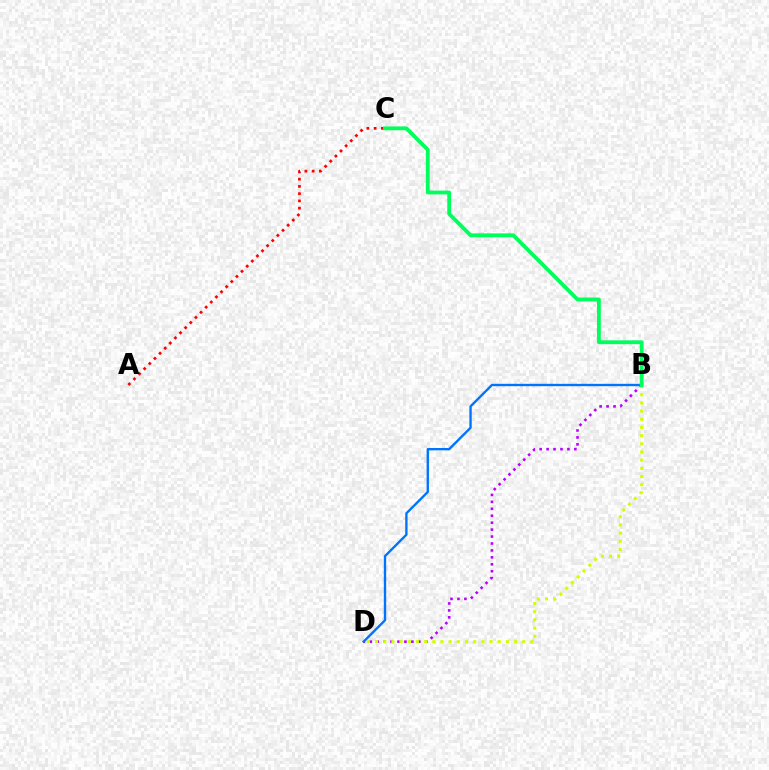{('B', 'D'): [{'color': '#b900ff', 'line_style': 'dotted', 'thickness': 1.89}, {'color': '#d1ff00', 'line_style': 'dotted', 'thickness': 2.22}, {'color': '#0074ff', 'line_style': 'solid', 'thickness': 1.69}], ('A', 'C'): [{'color': '#ff0000', 'line_style': 'dotted', 'thickness': 1.97}], ('B', 'C'): [{'color': '#00ff5c', 'line_style': 'solid', 'thickness': 2.75}]}